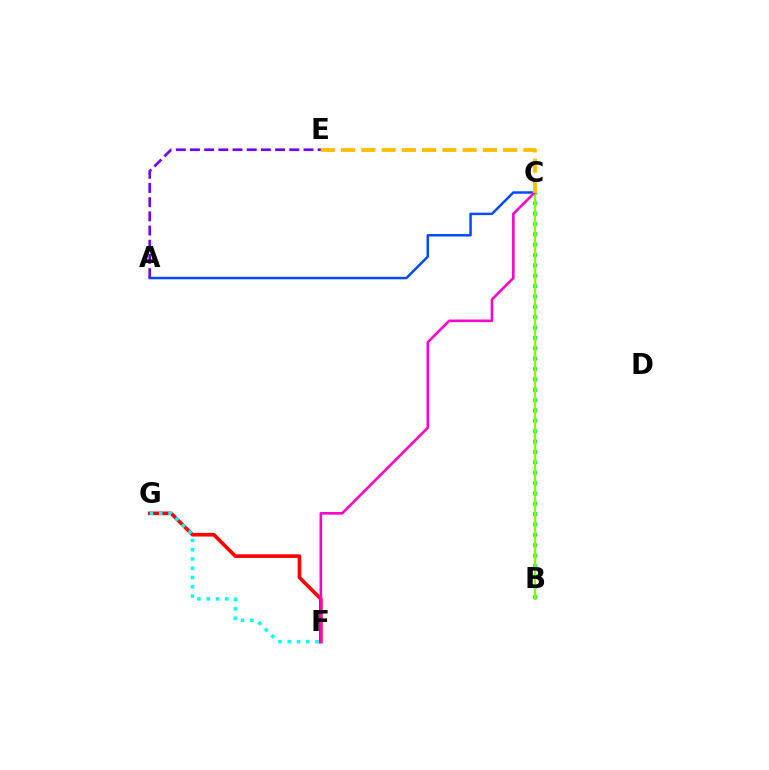{('B', 'C'): [{'color': '#00ff39', 'line_style': 'dotted', 'thickness': 2.82}, {'color': '#84ff00', 'line_style': 'solid', 'thickness': 1.62}], ('A', 'C'): [{'color': '#004bff', 'line_style': 'solid', 'thickness': 1.79}], ('F', 'G'): [{'color': '#ff0000', 'line_style': 'solid', 'thickness': 2.62}, {'color': '#00fff6', 'line_style': 'dotted', 'thickness': 2.52}], ('C', 'F'): [{'color': '#ff00cf', 'line_style': 'solid', 'thickness': 1.87}], ('C', 'E'): [{'color': '#ffbd00', 'line_style': 'dashed', 'thickness': 2.75}], ('A', 'E'): [{'color': '#7200ff', 'line_style': 'dashed', 'thickness': 1.93}]}